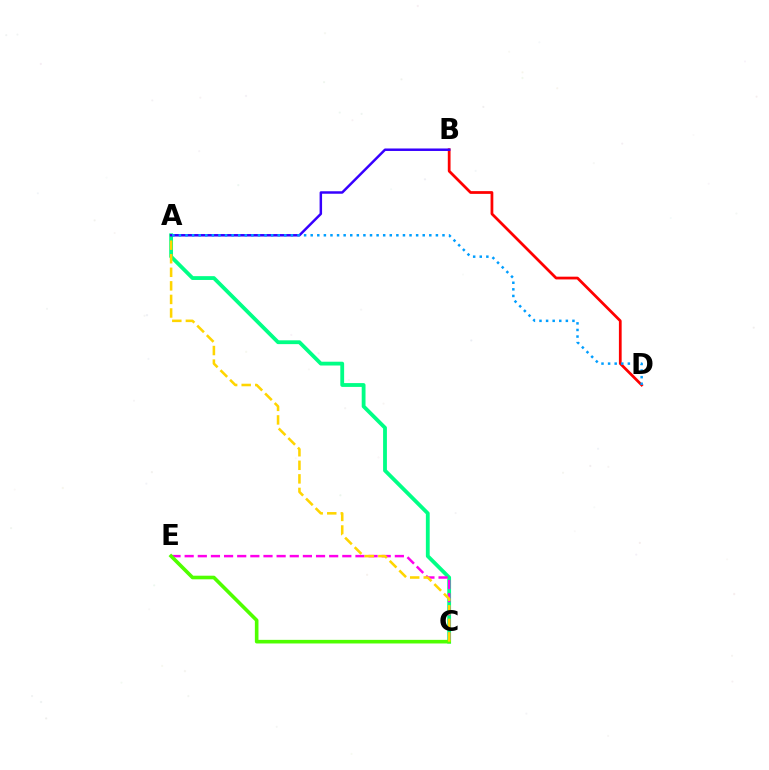{('A', 'C'): [{'color': '#00ff86', 'line_style': 'solid', 'thickness': 2.74}, {'color': '#ffd500', 'line_style': 'dashed', 'thickness': 1.84}], ('C', 'E'): [{'color': '#ff00ed', 'line_style': 'dashed', 'thickness': 1.78}, {'color': '#4fff00', 'line_style': 'solid', 'thickness': 2.6}], ('B', 'D'): [{'color': '#ff0000', 'line_style': 'solid', 'thickness': 1.98}], ('A', 'B'): [{'color': '#3700ff', 'line_style': 'solid', 'thickness': 1.79}], ('A', 'D'): [{'color': '#009eff', 'line_style': 'dotted', 'thickness': 1.79}]}